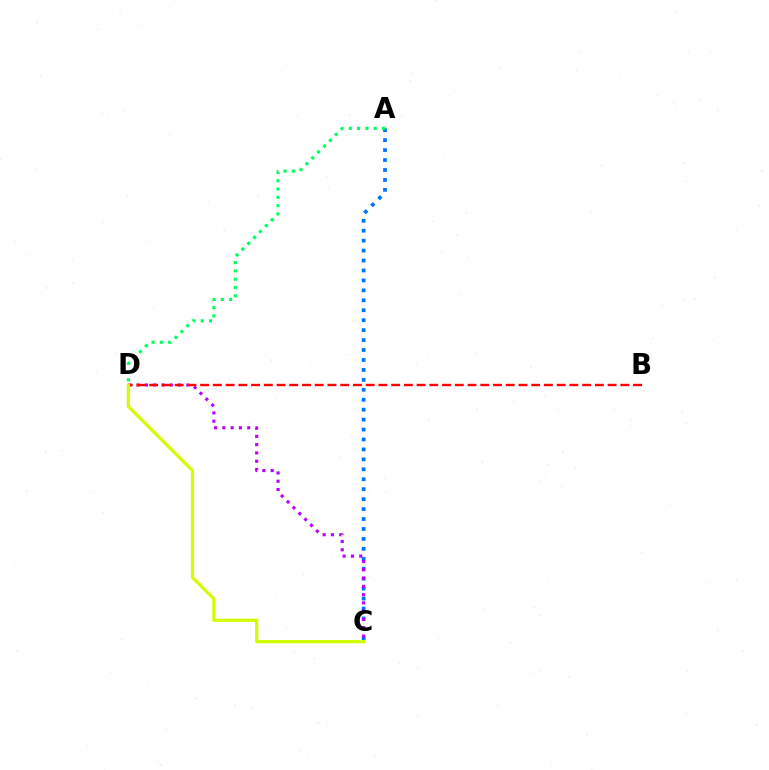{('A', 'C'): [{'color': '#0074ff', 'line_style': 'dotted', 'thickness': 2.7}], ('A', 'D'): [{'color': '#00ff5c', 'line_style': 'dotted', 'thickness': 2.25}], ('C', 'D'): [{'color': '#b900ff', 'line_style': 'dotted', 'thickness': 2.25}, {'color': '#d1ff00', 'line_style': 'solid', 'thickness': 2.31}], ('B', 'D'): [{'color': '#ff0000', 'line_style': 'dashed', 'thickness': 1.73}]}